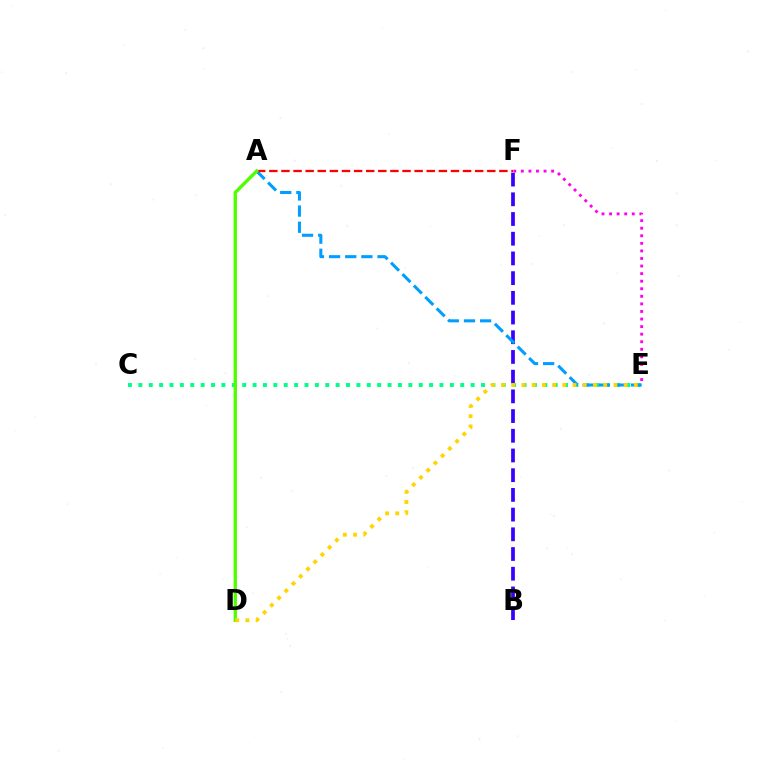{('C', 'E'): [{'color': '#00ff86', 'line_style': 'dotted', 'thickness': 2.82}], ('B', 'F'): [{'color': '#3700ff', 'line_style': 'dashed', 'thickness': 2.68}], ('A', 'E'): [{'color': '#009eff', 'line_style': 'dashed', 'thickness': 2.19}], ('A', 'F'): [{'color': '#ff0000', 'line_style': 'dashed', 'thickness': 1.64}], ('A', 'D'): [{'color': '#4fff00', 'line_style': 'solid', 'thickness': 2.43}], ('E', 'F'): [{'color': '#ff00ed', 'line_style': 'dotted', 'thickness': 2.06}], ('D', 'E'): [{'color': '#ffd500', 'line_style': 'dotted', 'thickness': 2.78}]}